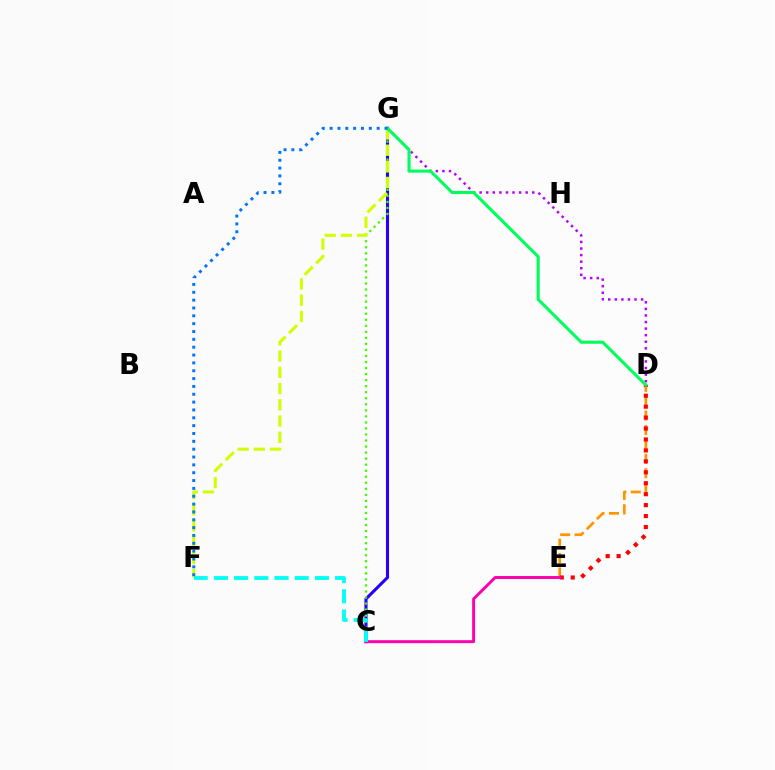{('C', 'G'): [{'color': '#2500ff', 'line_style': 'solid', 'thickness': 2.22}, {'color': '#3dff00', 'line_style': 'dotted', 'thickness': 1.64}], ('D', 'G'): [{'color': '#b900ff', 'line_style': 'dotted', 'thickness': 1.79}, {'color': '#00ff5c', 'line_style': 'solid', 'thickness': 2.21}], ('D', 'E'): [{'color': '#ff9400', 'line_style': 'dashed', 'thickness': 1.96}, {'color': '#ff0000', 'line_style': 'dotted', 'thickness': 2.97}], ('F', 'G'): [{'color': '#d1ff00', 'line_style': 'dashed', 'thickness': 2.2}, {'color': '#0074ff', 'line_style': 'dotted', 'thickness': 2.13}], ('C', 'E'): [{'color': '#ff00ac', 'line_style': 'solid', 'thickness': 2.13}], ('C', 'F'): [{'color': '#00fff6', 'line_style': 'dashed', 'thickness': 2.74}]}